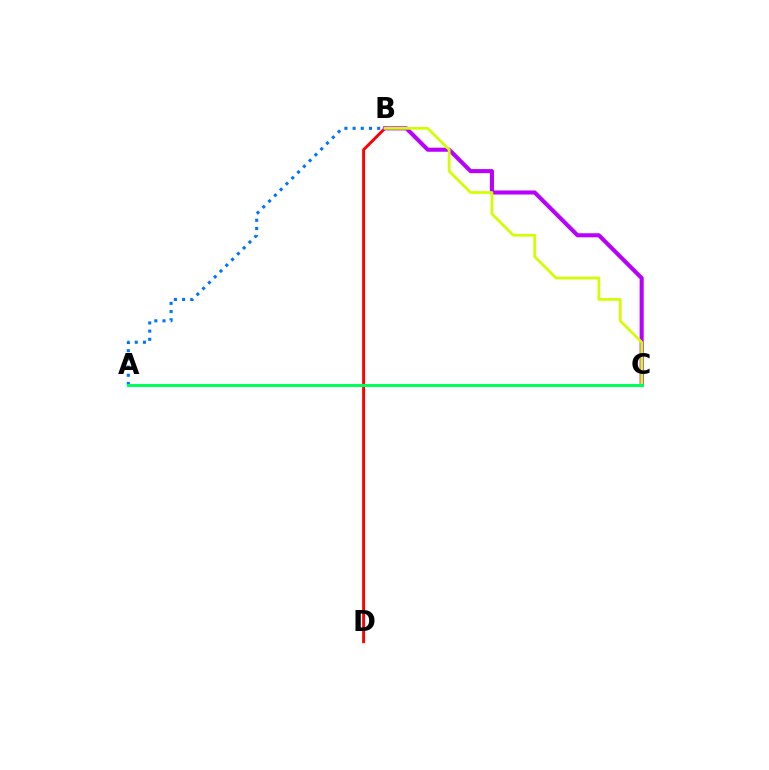{('B', 'D'): [{'color': '#ff0000', 'line_style': 'solid', 'thickness': 2.11}], ('B', 'C'): [{'color': '#b900ff', 'line_style': 'solid', 'thickness': 2.92}, {'color': '#d1ff00', 'line_style': 'solid', 'thickness': 1.96}], ('A', 'B'): [{'color': '#0074ff', 'line_style': 'dotted', 'thickness': 2.23}], ('A', 'C'): [{'color': '#00ff5c', 'line_style': 'solid', 'thickness': 2.2}]}